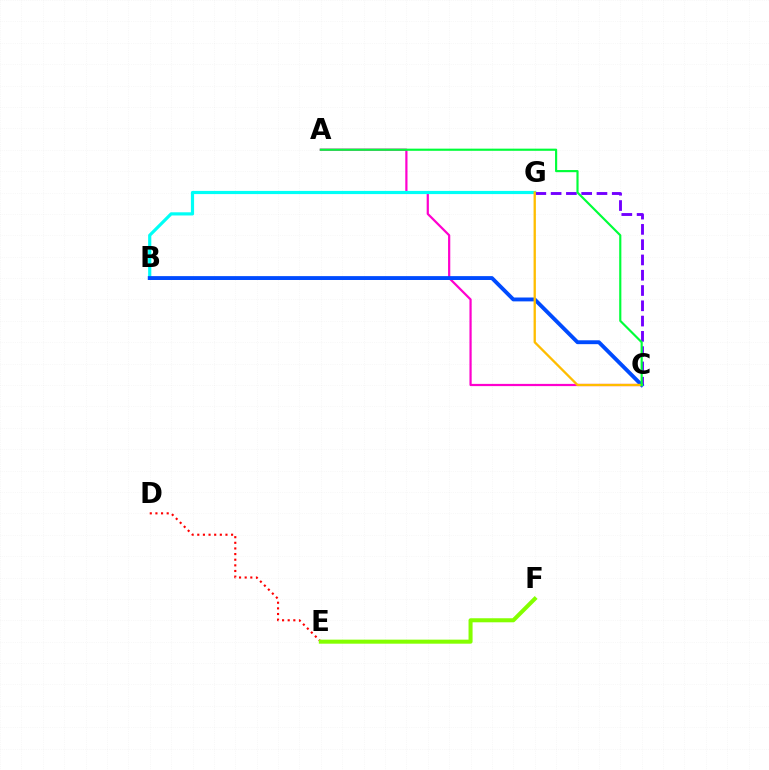{('A', 'C'): [{'color': '#ff00cf', 'line_style': 'solid', 'thickness': 1.6}, {'color': '#00ff39', 'line_style': 'solid', 'thickness': 1.55}], ('D', 'E'): [{'color': '#ff0000', 'line_style': 'dotted', 'thickness': 1.53}], ('B', 'G'): [{'color': '#00fff6', 'line_style': 'solid', 'thickness': 2.29}], ('C', 'G'): [{'color': '#7200ff', 'line_style': 'dashed', 'thickness': 2.08}, {'color': '#ffbd00', 'line_style': 'solid', 'thickness': 1.66}], ('B', 'C'): [{'color': '#004bff', 'line_style': 'solid', 'thickness': 2.79}], ('E', 'F'): [{'color': '#84ff00', 'line_style': 'solid', 'thickness': 2.91}]}